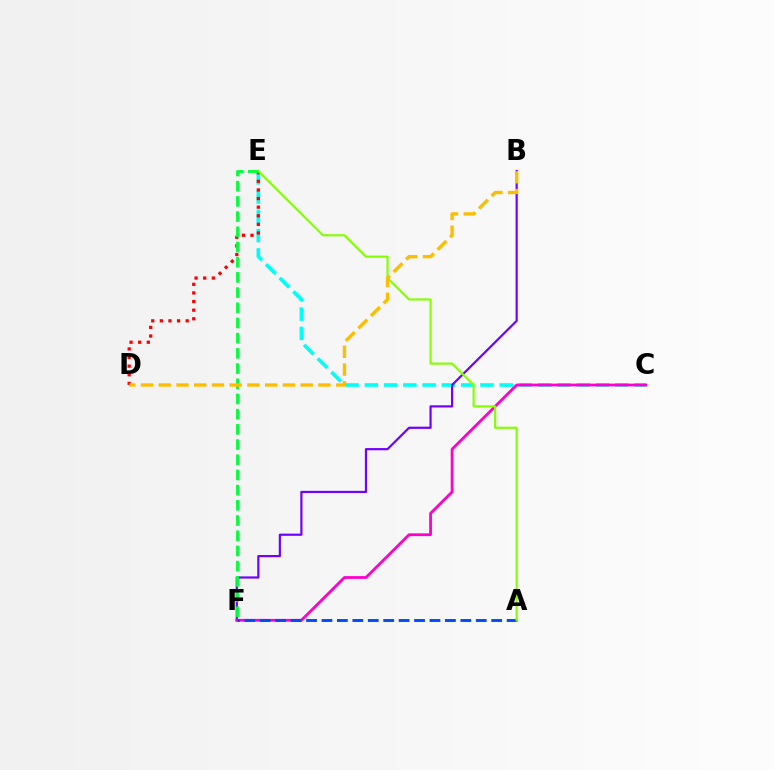{('C', 'E'): [{'color': '#00fff6', 'line_style': 'dashed', 'thickness': 2.62}], ('D', 'E'): [{'color': '#ff0000', 'line_style': 'dotted', 'thickness': 2.34}], ('B', 'F'): [{'color': '#7200ff', 'line_style': 'solid', 'thickness': 1.58}], ('C', 'F'): [{'color': '#ff00cf', 'line_style': 'solid', 'thickness': 2.0}], ('A', 'F'): [{'color': '#004bff', 'line_style': 'dashed', 'thickness': 2.1}], ('A', 'E'): [{'color': '#84ff00', 'line_style': 'solid', 'thickness': 1.55}], ('E', 'F'): [{'color': '#00ff39', 'line_style': 'dashed', 'thickness': 2.06}], ('B', 'D'): [{'color': '#ffbd00', 'line_style': 'dashed', 'thickness': 2.41}]}